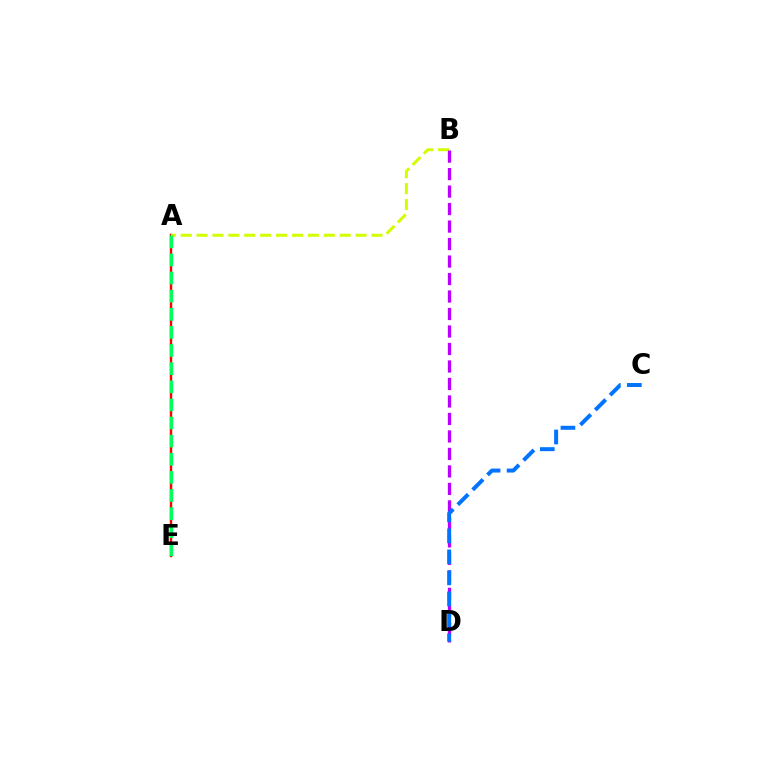{('A', 'E'): [{'color': '#ff0000', 'line_style': 'solid', 'thickness': 1.74}, {'color': '#00ff5c', 'line_style': 'dashed', 'thickness': 2.46}], ('A', 'B'): [{'color': '#d1ff00', 'line_style': 'dashed', 'thickness': 2.16}], ('B', 'D'): [{'color': '#b900ff', 'line_style': 'dashed', 'thickness': 2.38}], ('C', 'D'): [{'color': '#0074ff', 'line_style': 'dashed', 'thickness': 2.86}]}